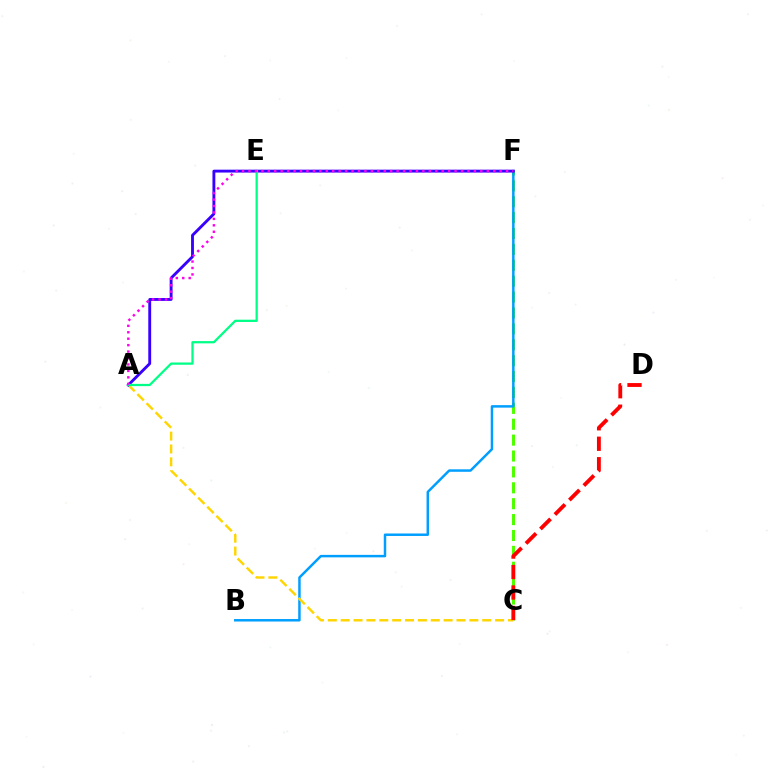{('C', 'F'): [{'color': '#4fff00', 'line_style': 'dashed', 'thickness': 2.16}], ('B', 'F'): [{'color': '#009eff', 'line_style': 'solid', 'thickness': 1.78}], ('A', 'C'): [{'color': '#ffd500', 'line_style': 'dashed', 'thickness': 1.75}], ('A', 'F'): [{'color': '#3700ff', 'line_style': 'solid', 'thickness': 2.07}, {'color': '#ff00ed', 'line_style': 'dotted', 'thickness': 1.75}], ('C', 'D'): [{'color': '#ff0000', 'line_style': 'dashed', 'thickness': 2.78}], ('A', 'E'): [{'color': '#00ff86', 'line_style': 'solid', 'thickness': 1.63}]}